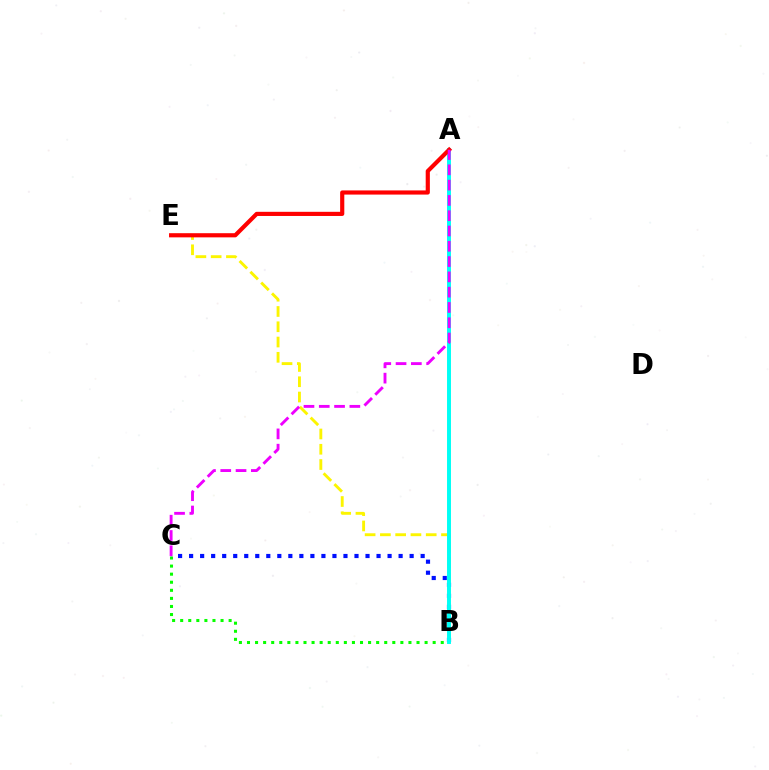{('B', 'C'): [{'color': '#08ff00', 'line_style': 'dotted', 'thickness': 2.19}, {'color': '#0010ff', 'line_style': 'dotted', 'thickness': 3.0}], ('B', 'E'): [{'color': '#fcf500', 'line_style': 'dashed', 'thickness': 2.08}], ('A', 'B'): [{'color': '#00fff6', 'line_style': 'solid', 'thickness': 2.84}], ('A', 'E'): [{'color': '#ff0000', 'line_style': 'solid', 'thickness': 2.99}], ('A', 'C'): [{'color': '#ee00ff', 'line_style': 'dashed', 'thickness': 2.08}]}